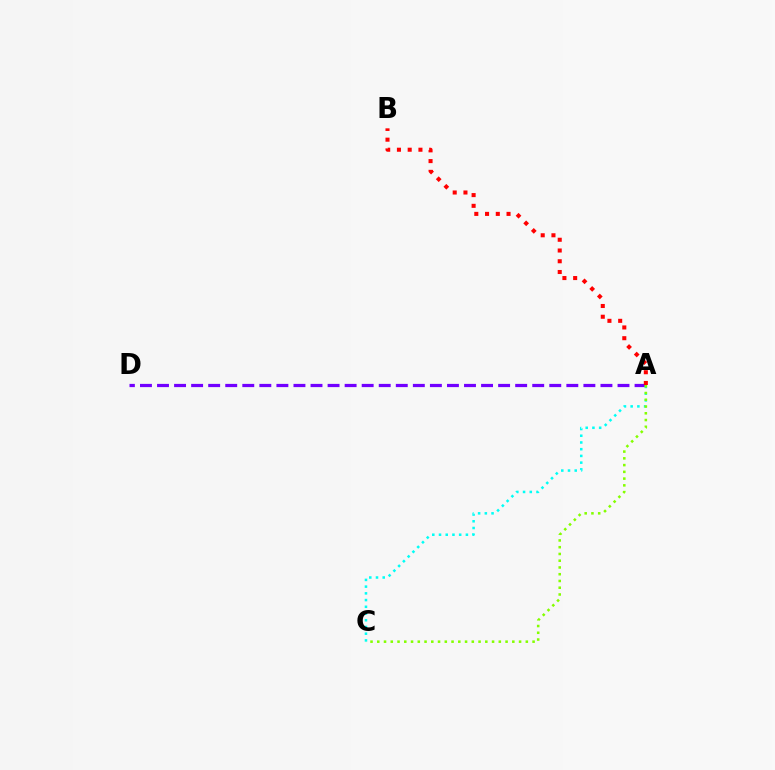{('A', 'D'): [{'color': '#7200ff', 'line_style': 'dashed', 'thickness': 2.32}], ('A', 'B'): [{'color': '#ff0000', 'line_style': 'dotted', 'thickness': 2.92}], ('A', 'C'): [{'color': '#00fff6', 'line_style': 'dotted', 'thickness': 1.83}, {'color': '#84ff00', 'line_style': 'dotted', 'thickness': 1.83}]}